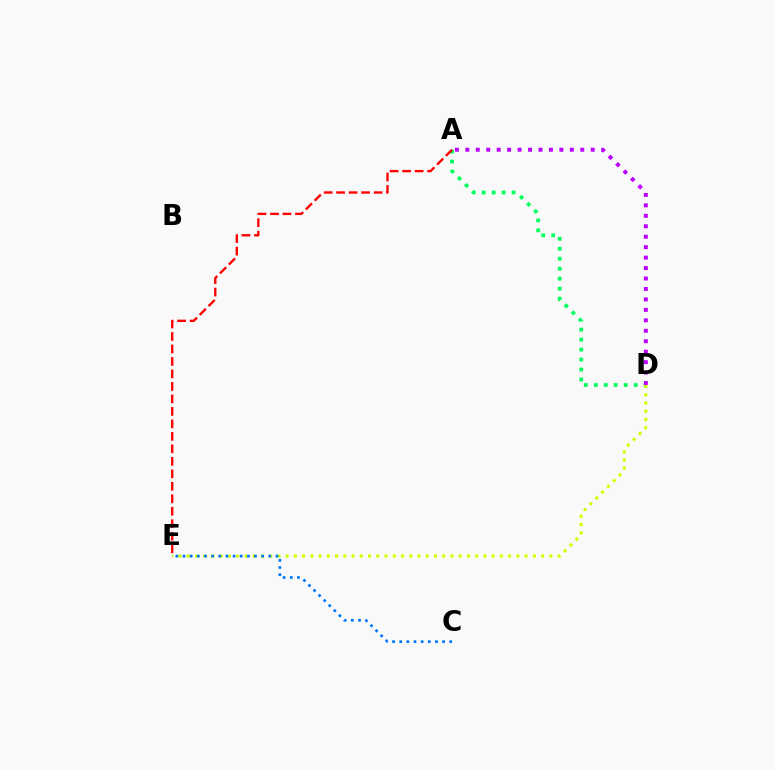{('A', 'D'): [{'color': '#00ff5c', 'line_style': 'dotted', 'thickness': 2.71}, {'color': '#b900ff', 'line_style': 'dotted', 'thickness': 2.84}], ('A', 'E'): [{'color': '#ff0000', 'line_style': 'dashed', 'thickness': 1.7}], ('D', 'E'): [{'color': '#d1ff00', 'line_style': 'dotted', 'thickness': 2.24}], ('C', 'E'): [{'color': '#0074ff', 'line_style': 'dotted', 'thickness': 1.94}]}